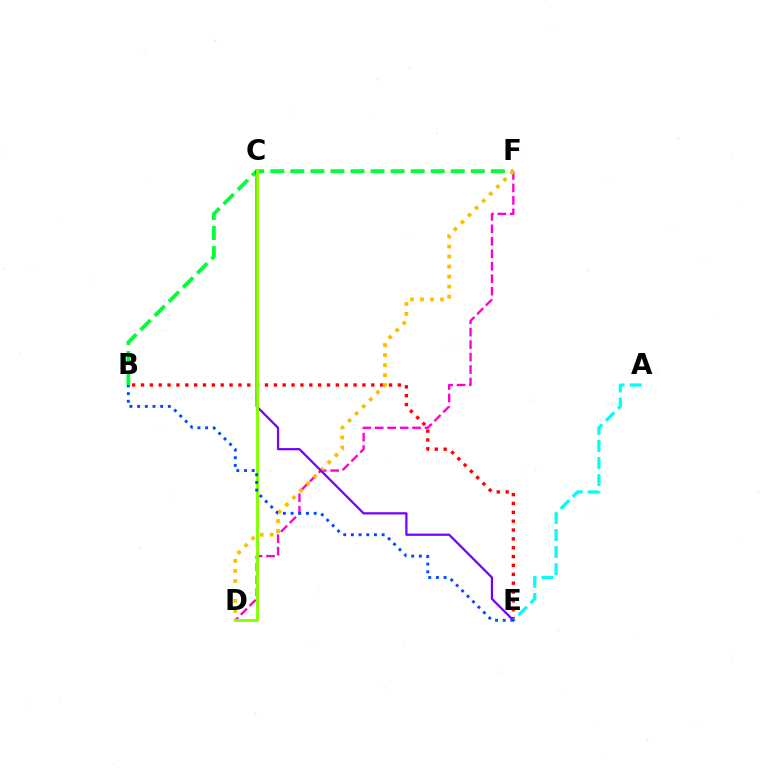{('B', 'E'): [{'color': '#ff0000', 'line_style': 'dotted', 'thickness': 2.41}, {'color': '#004bff', 'line_style': 'dotted', 'thickness': 2.09}], ('B', 'F'): [{'color': '#00ff39', 'line_style': 'dashed', 'thickness': 2.72}], ('A', 'E'): [{'color': '#00fff6', 'line_style': 'dashed', 'thickness': 2.32}], ('D', 'F'): [{'color': '#ff00cf', 'line_style': 'dashed', 'thickness': 1.69}, {'color': '#ffbd00', 'line_style': 'dotted', 'thickness': 2.72}], ('C', 'E'): [{'color': '#7200ff', 'line_style': 'solid', 'thickness': 1.6}], ('C', 'D'): [{'color': '#84ff00', 'line_style': 'solid', 'thickness': 2.09}]}